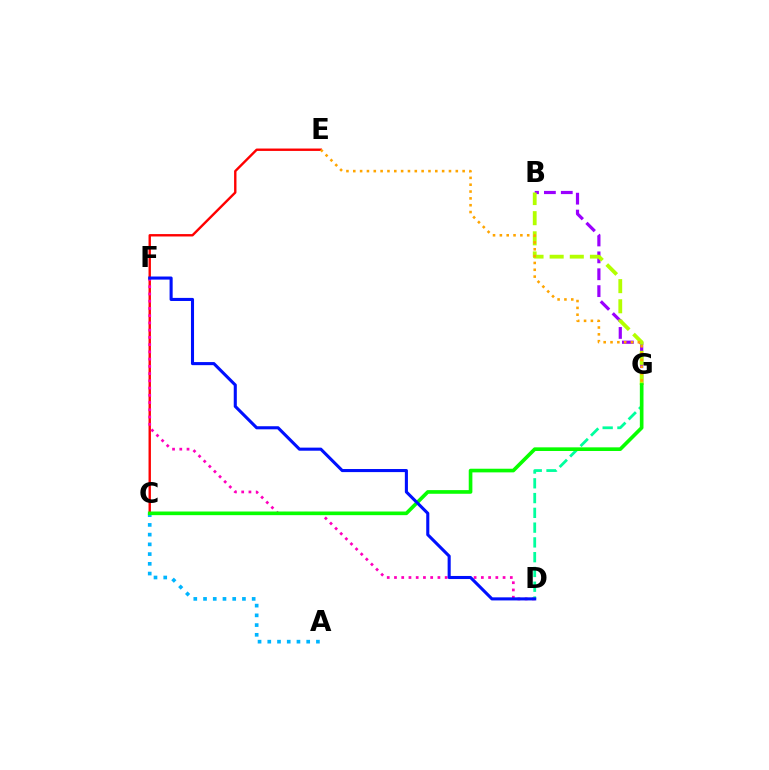{('C', 'E'): [{'color': '#ff0000', 'line_style': 'solid', 'thickness': 1.72}], ('B', 'G'): [{'color': '#9b00ff', 'line_style': 'dashed', 'thickness': 2.29}, {'color': '#b3ff00', 'line_style': 'dashed', 'thickness': 2.74}], ('D', 'F'): [{'color': '#ff00bd', 'line_style': 'dotted', 'thickness': 1.97}, {'color': '#0010ff', 'line_style': 'solid', 'thickness': 2.22}], ('D', 'G'): [{'color': '#00ff9d', 'line_style': 'dashed', 'thickness': 2.01}], ('E', 'G'): [{'color': '#ffa500', 'line_style': 'dotted', 'thickness': 1.86}], ('A', 'C'): [{'color': '#00b5ff', 'line_style': 'dotted', 'thickness': 2.64}], ('C', 'G'): [{'color': '#08ff00', 'line_style': 'solid', 'thickness': 2.63}]}